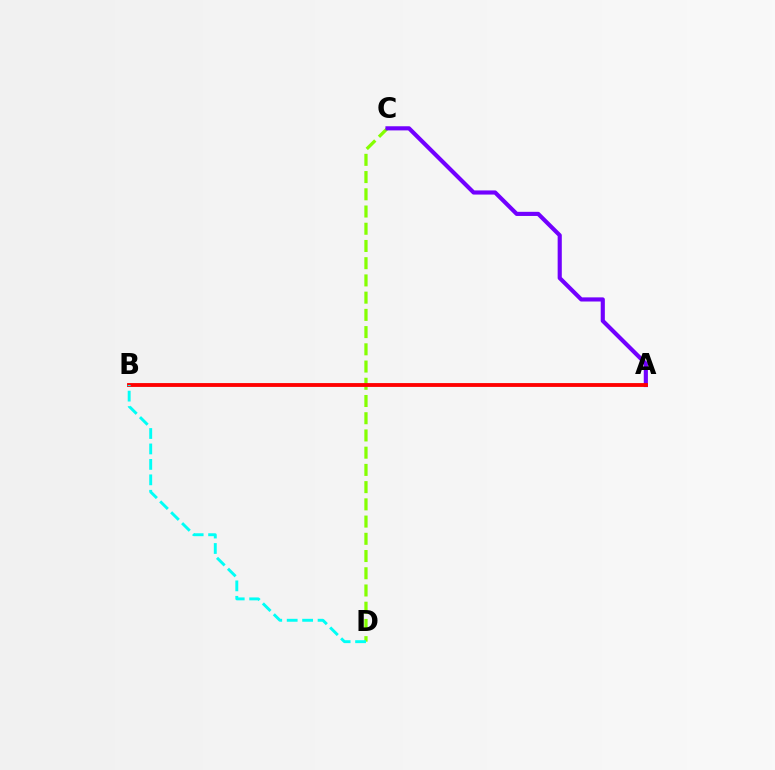{('C', 'D'): [{'color': '#84ff00', 'line_style': 'dashed', 'thickness': 2.34}], ('A', 'C'): [{'color': '#7200ff', 'line_style': 'solid', 'thickness': 2.98}], ('A', 'B'): [{'color': '#ff0000', 'line_style': 'solid', 'thickness': 2.76}], ('B', 'D'): [{'color': '#00fff6', 'line_style': 'dashed', 'thickness': 2.1}]}